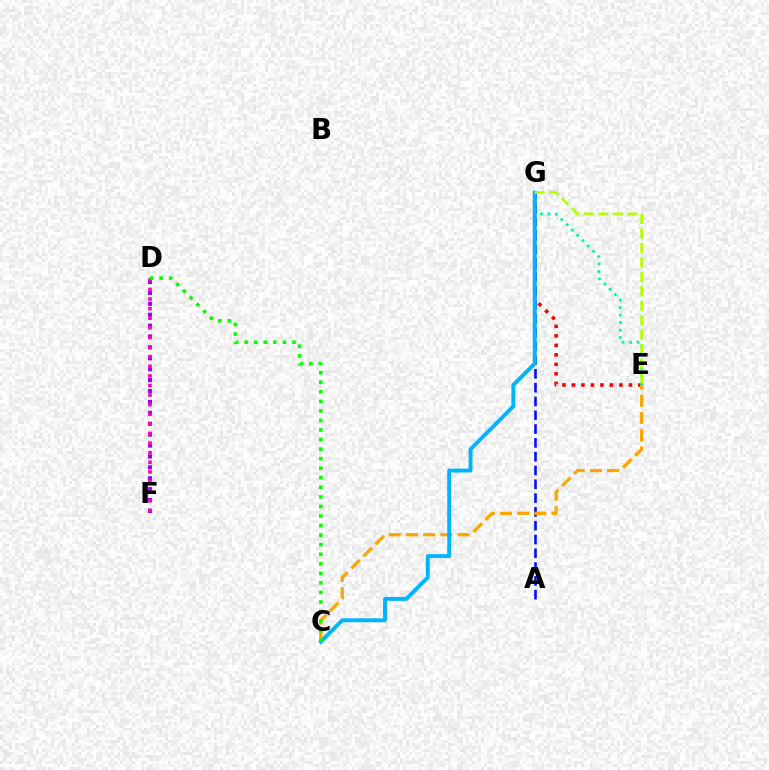{('E', 'G'): [{'color': '#ff0000', 'line_style': 'dotted', 'thickness': 2.58}, {'color': '#00ff9d', 'line_style': 'dotted', 'thickness': 2.04}, {'color': '#b3ff00', 'line_style': 'dashed', 'thickness': 1.97}], ('A', 'G'): [{'color': '#0010ff', 'line_style': 'dashed', 'thickness': 1.88}], ('C', 'E'): [{'color': '#ffa500', 'line_style': 'dashed', 'thickness': 2.33}], ('C', 'G'): [{'color': '#00b5ff', 'line_style': 'solid', 'thickness': 2.82}], ('D', 'F'): [{'color': '#9b00ff', 'line_style': 'dotted', 'thickness': 2.96}, {'color': '#ff00bd', 'line_style': 'dotted', 'thickness': 2.61}], ('C', 'D'): [{'color': '#08ff00', 'line_style': 'dotted', 'thickness': 2.6}]}